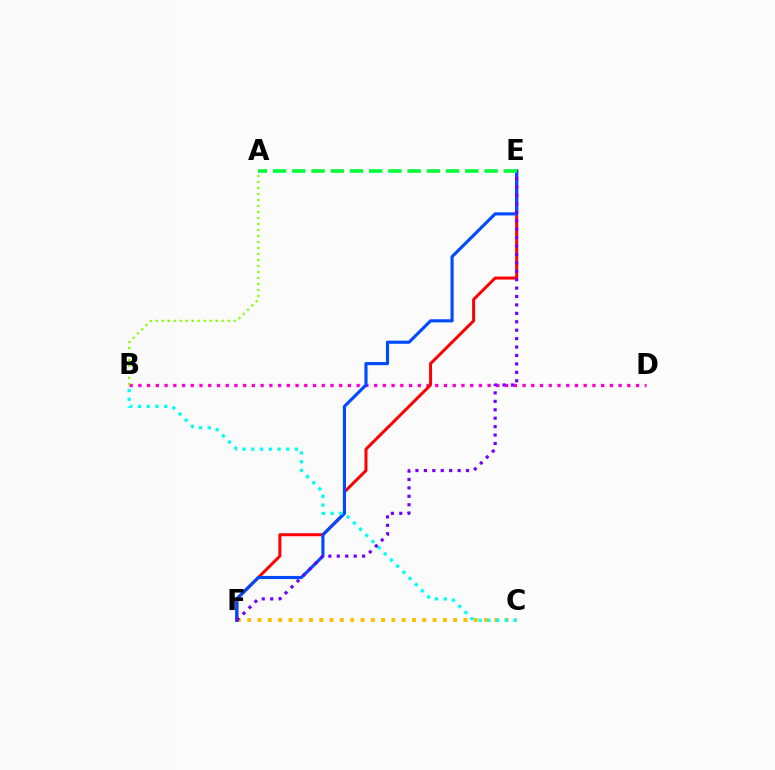{('C', 'F'): [{'color': '#ffbd00', 'line_style': 'dotted', 'thickness': 2.8}], ('B', 'D'): [{'color': '#ff00cf', 'line_style': 'dotted', 'thickness': 2.37}], ('E', 'F'): [{'color': '#ff0000', 'line_style': 'solid', 'thickness': 2.15}, {'color': '#004bff', 'line_style': 'solid', 'thickness': 2.25}, {'color': '#7200ff', 'line_style': 'dotted', 'thickness': 2.29}], ('A', 'B'): [{'color': '#84ff00', 'line_style': 'dotted', 'thickness': 1.63}], ('B', 'C'): [{'color': '#00fff6', 'line_style': 'dotted', 'thickness': 2.37}], ('A', 'E'): [{'color': '#00ff39', 'line_style': 'dashed', 'thickness': 2.61}]}